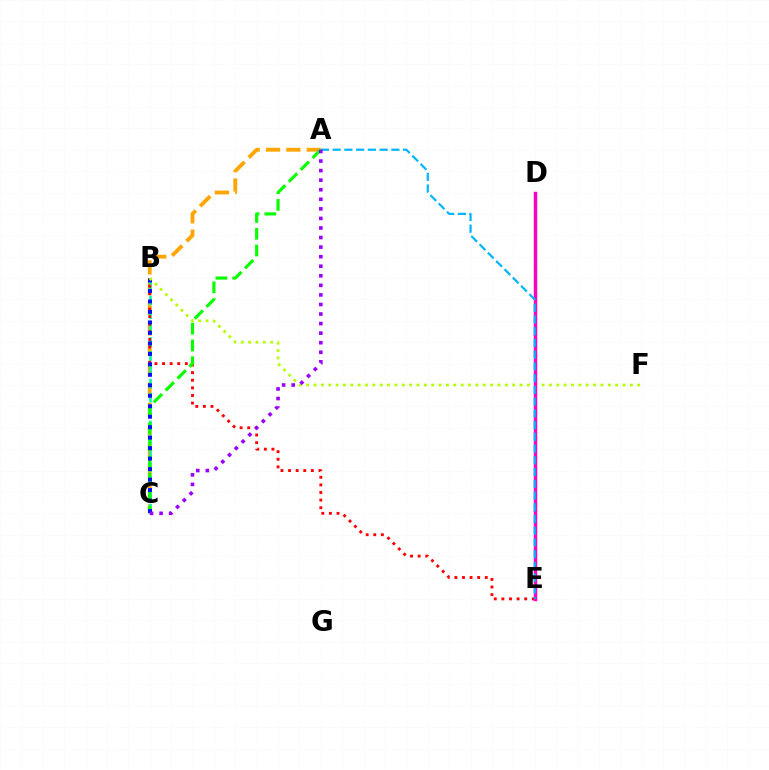{('A', 'C'): [{'color': '#ffa500', 'line_style': 'dashed', 'thickness': 2.76}, {'color': '#08ff00', 'line_style': 'dashed', 'thickness': 2.28}, {'color': '#9b00ff', 'line_style': 'dotted', 'thickness': 2.6}], ('B', 'C'): [{'color': '#00ff9d', 'line_style': 'dashed', 'thickness': 1.89}, {'color': '#0010ff', 'line_style': 'dotted', 'thickness': 2.85}], ('B', 'E'): [{'color': '#ff0000', 'line_style': 'dotted', 'thickness': 2.07}], ('B', 'F'): [{'color': '#b3ff00', 'line_style': 'dotted', 'thickness': 2.0}], ('D', 'E'): [{'color': '#ff00bd', 'line_style': 'solid', 'thickness': 2.48}], ('A', 'E'): [{'color': '#00b5ff', 'line_style': 'dashed', 'thickness': 1.59}]}